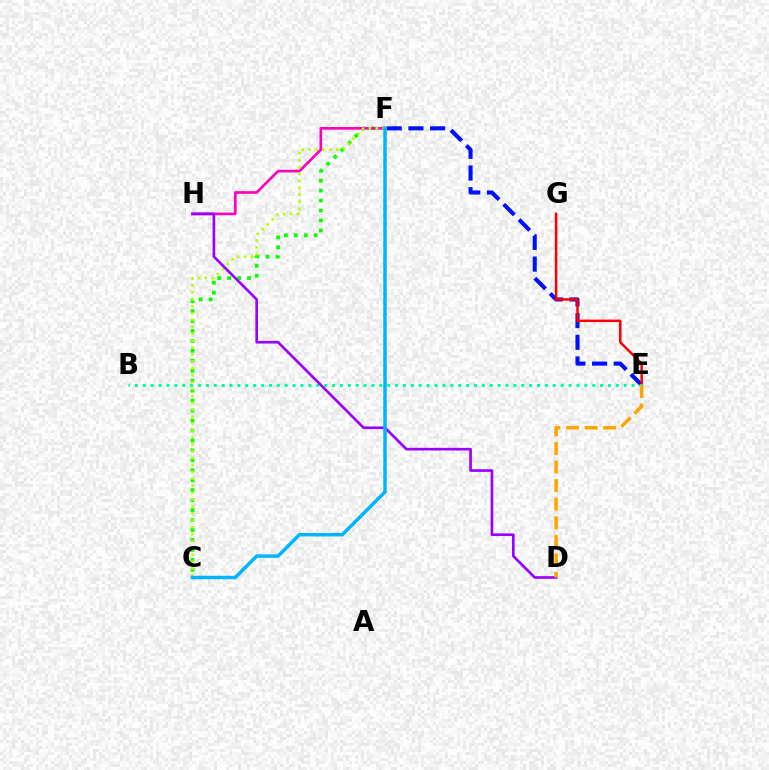{('C', 'F'): [{'color': '#08ff00', 'line_style': 'dotted', 'thickness': 2.7}, {'color': '#b3ff00', 'line_style': 'dotted', 'thickness': 1.88}, {'color': '#00b5ff', 'line_style': 'solid', 'thickness': 2.5}], ('E', 'F'): [{'color': '#0010ff', 'line_style': 'dashed', 'thickness': 2.95}], ('F', 'H'): [{'color': '#ff00bd', 'line_style': 'solid', 'thickness': 1.92}], ('E', 'G'): [{'color': '#ff0000', 'line_style': 'solid', 'thickness': 1.79}], ('B', 'E'): [{'color': '#00ff9d', 'line_style': 'dotted', 'thickness': 2.14}], ('D', 'H'): [{'color': '#9b00ff', 'line_style': 'solid', 'thickness': 1.9}], ('D', 'E'): [{'color': '#ffa500', 'line_style': 'dashed', 'thickness': 2.52}]}